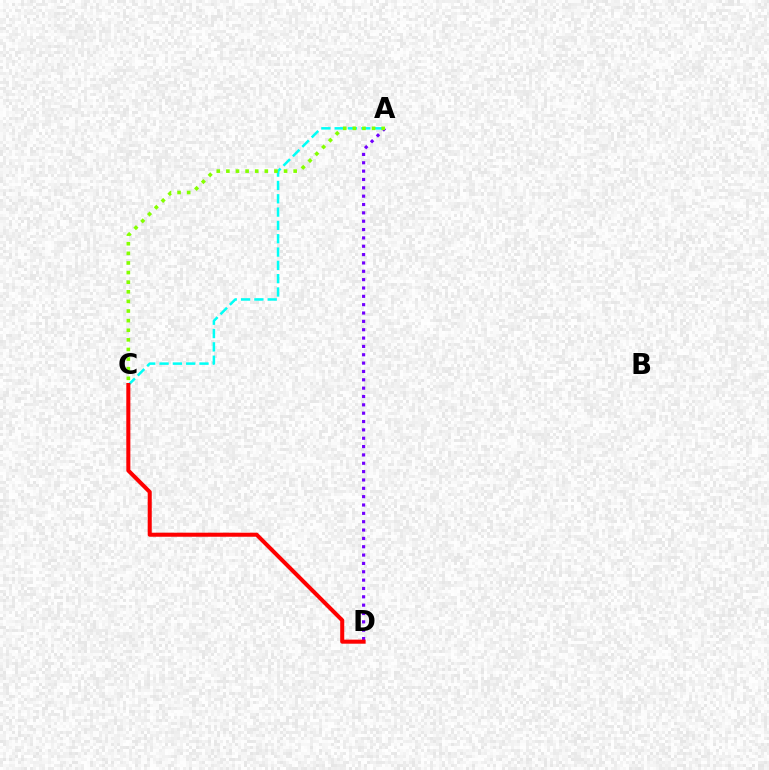{('A', 'C'): [{'color': '#00fff6', 'line_style': 'dashed', 'thickness': 1.81}, {'color': '#84ff00', 'line_style': 'dotted', 'thickness': 2.61}], ('A', 'D'): [{'color': '#7200ff', 'line_style': 'dotted', 'thickness': 2.27}], ('C', 'D'): [{'color': '#ff0000', 'line_style': 'solid', 'thickness': 2.91}]}